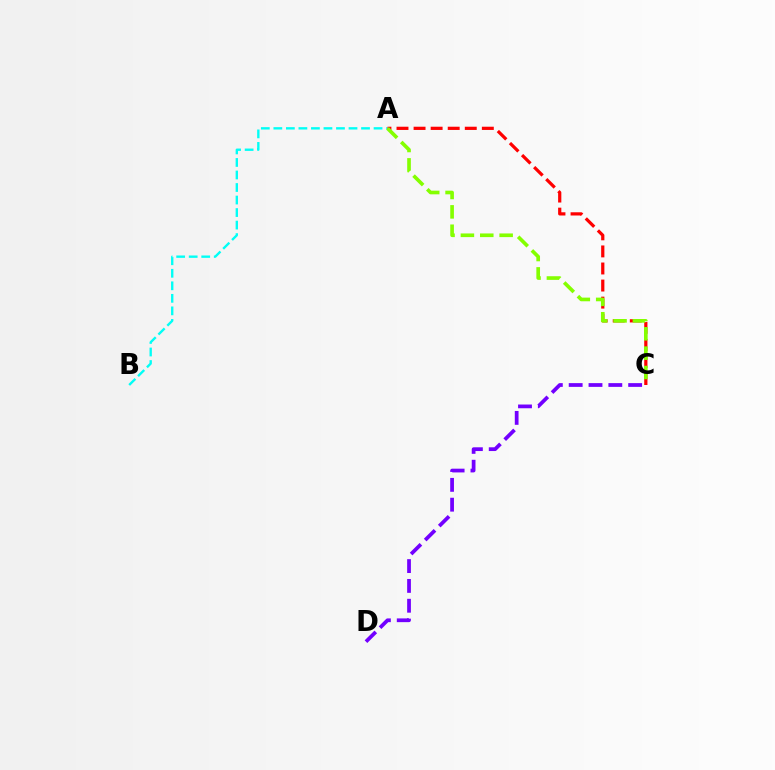{('A', 'B'): [{'color': '#00fff6', 'line_style': 'dashed', 'thickness': 1.7}], ('A', 'C'): [{'color': '#ff0000', 'line_style': 'dashed', 'thickness': 2.32}, {'color': '#84ff00', 'line_style': 'dashed', 'thickness': 2.63}], ('C', 'D'): [{'color': '#7200ff', 'line_style': 'dashed', 'thickness': 2.69}]}